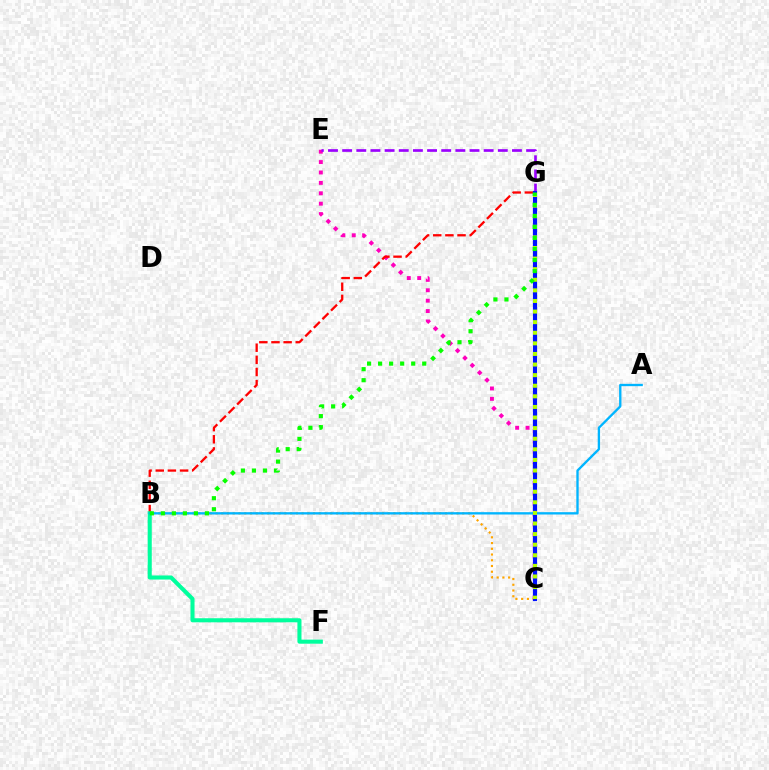{('C', 'E'): [{'color': '#ff00bd', 'line_style': 'dotted', 'thickness': 2.82}], ('B', 'C'): [{'color': '#ffa500', 'line_style': 'dotted', 'thickness': 1.56}], ('B', 'G'): [{'color': '#ff0000', 'line_style': 'dashed', 'thickness': 1.65}, {'color': '#08ff00', 'line_style': 'dotted', 'thickness': 3.0}], ('E', 'G'): [{'color': '#9b00ff', 'line_style': 'dashed', 'thickness': 1.92}], ('B', 'F'): [{'color': '#00ff9d', 'line_style': 'solid', 'thickness': 2.93}], ('C', 'G'): [{'color': '#0010ff', 'line_style': 'solid', 'thickness': 3.0}, {'color': '#b3ff00', 'line_style': 'dotted', 'thickness': 2.88}], ('A', 'B'): [{'color': '#00b5ff', 'line_style': 'solid', 'thickness': 1.68}]}